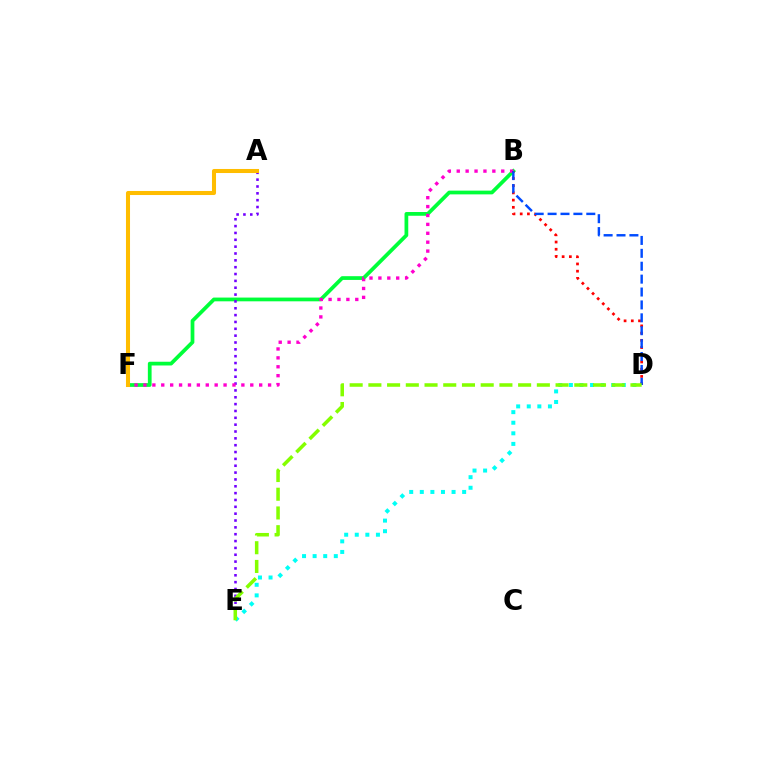{('B', 'F'): [{'color': '#00ff39', 'line_style': 'solid', 'thickness': 2.69}, {'color': '#ff00cf', 'line_style': 'dotted', 'thickness': 2.42}], ('A', 'E'): [{'color': '#7200ff', 'line_style': 'dotted', 'thickness': 1.86}], ('D', 'E'): [{'color': '#00fff6', 'line_style': 'dotted', 'thickness': 2.88}, {'color': '#84ff00', 'line_style': 'dashed', 'thickness': 2.54}], ('B', 'D'): [{'color': '#ff0000', 'line_style': 'dotted', 'thickness': 1.96}, {'color': '#004bff', 'line_style': 'dashed', 'thickness': 1.75}], ('A', 'F'): [{'color': '#ffbd00', 'line_style': 'solid', 'thickness': 2.92}]}